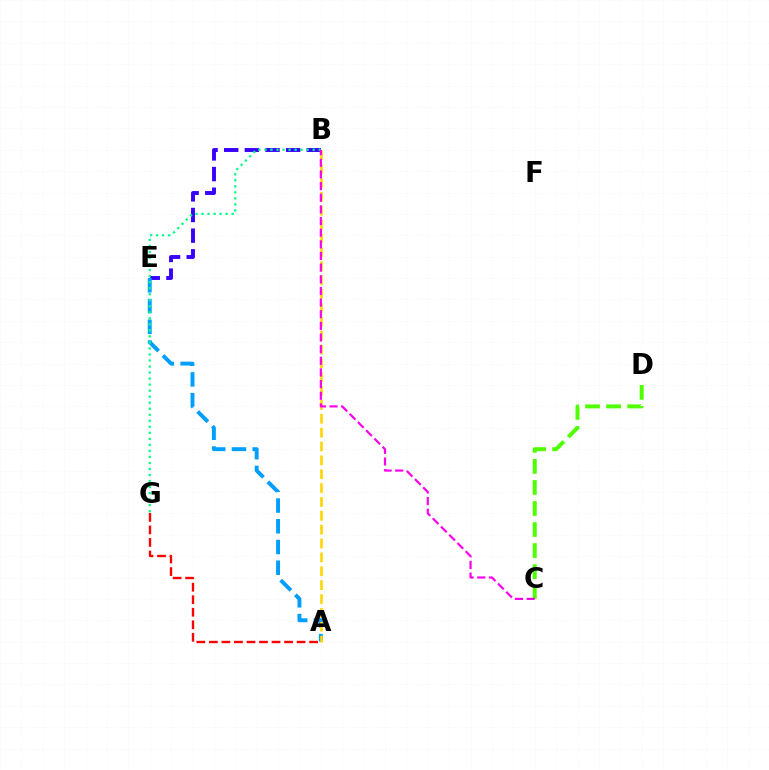{('B', 'E'): [{'color': '#3700ff', 'line_style': 'dashed', 'thickness': 2.8}], ('A', 'E'): [{'color': '#009eff', 'line_style': 'dashed', 'thickness': 2.82}], ('B', 'G'): [{'color': '#00ff86', 'line_style': 'dotted', 'thickness': 1.64}], ('A', 'B'): [{'color': '#ffd500', 'line_style': 'dashed', 'thickness': 1.88}], ('C', 'D'): [{'color': '#4fff00', 'line_style': 'dashed', 'thickness': 2.86}], ('A', 'G'): [{'color': '#ff0000', 'line_style': 'dashed', 'thickness': 1.7}], ('B', 'C'): [{'color': '#ff00ed', 'line_style': 'dashed', 'thickness': 1.58}]}